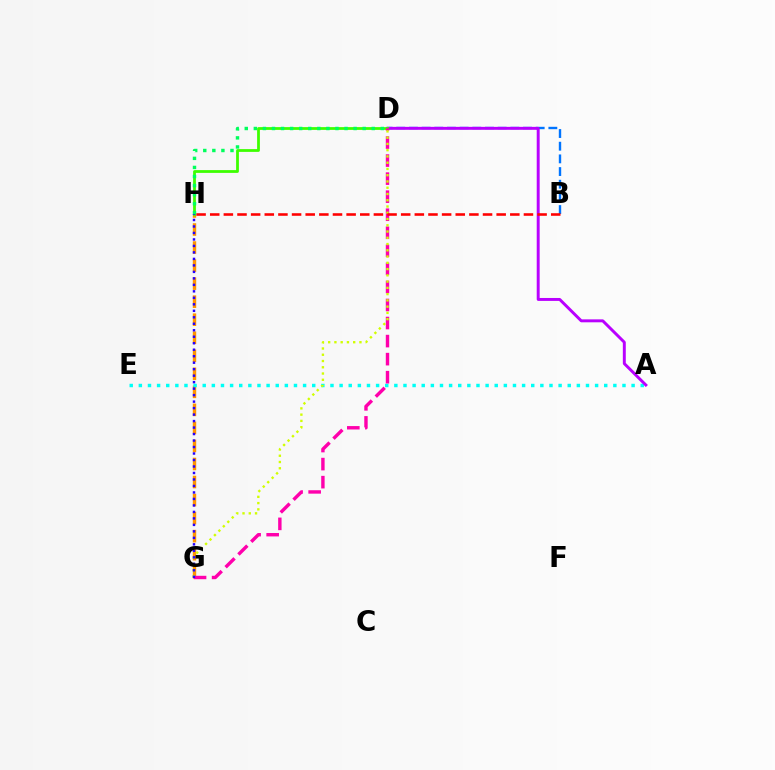{('G', 'H'): [{'color': '#ff9400', 'line_style': 'dashed', 'thickness': 2.45}, {'color': '#2500ff', 'line_style': 'dotted', 'thickness': 1.76}], ('B', 'D'): [{'color': '#0074ff', 'line_style': 'dashed', 'thickness': 1.72}], ('A', 'E'): [{'color': '#00fff6', 'line_style': 'dotted', 'thickness': 2.48}], ('A', 'D'): [{'color': '#b900ff', 'line_style': 'solid', 'thickness': 2.12}], ('D', 'H'): [{'color': '#3dff00', 'line_style': 'solid', 'thickness': 2.0}, {'color': '#00ff5c', 'line_style': 'dotted', 'thickness': 2.46}], ('D', 'G'): [{'color': '#ff00ac', 'line_style': 'dashed', 'thickness': 2.45}, {'color': '#d1ff00', 'line_style': 'dotted', 'thickness': 1.7}], ('B', 'H'): [{'color': '#ff0000', 'line_style': 'dashed', 'thickness': 1.85}]}